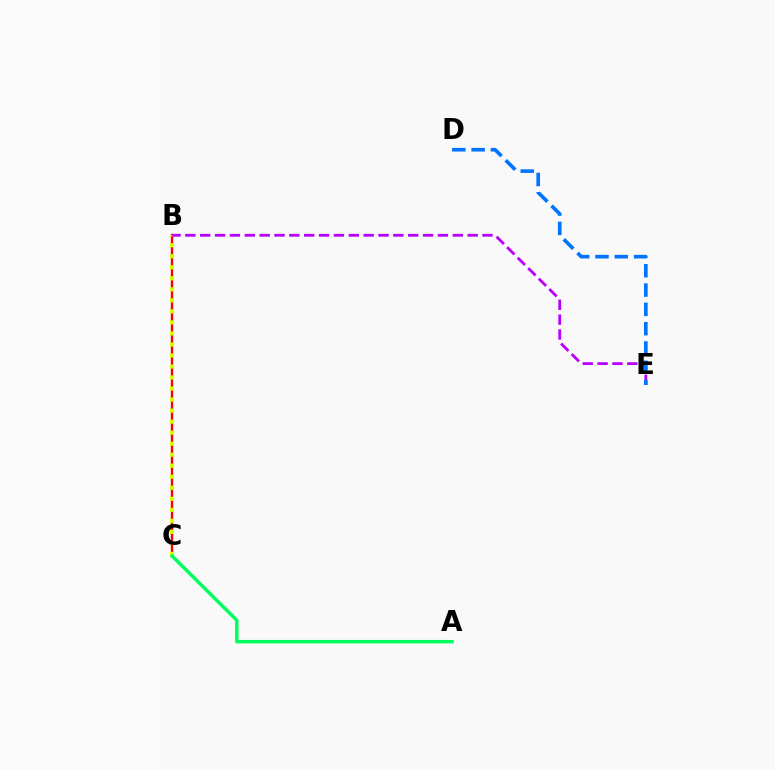{('B', 'C'): [{'color': '#ff0000', 'line_style': 'solid', 'thickness': 1.71}, {'color': '#d1ff00', 'line_style': 'dotted', 'thickness': 3.0}], ('B', 'E'): [{'color': '#b900ff', 'line_style': 'dashed', 'thickness': 2.02}], ('D', 'E'): [{'color': '#0074ff', 'line_style': 'dashed', 'thickness': 2.62}], ('A', 'C'): [{'color': '#00ff5c', 'line_style': 'solid', 'thickness': 2.48}]}